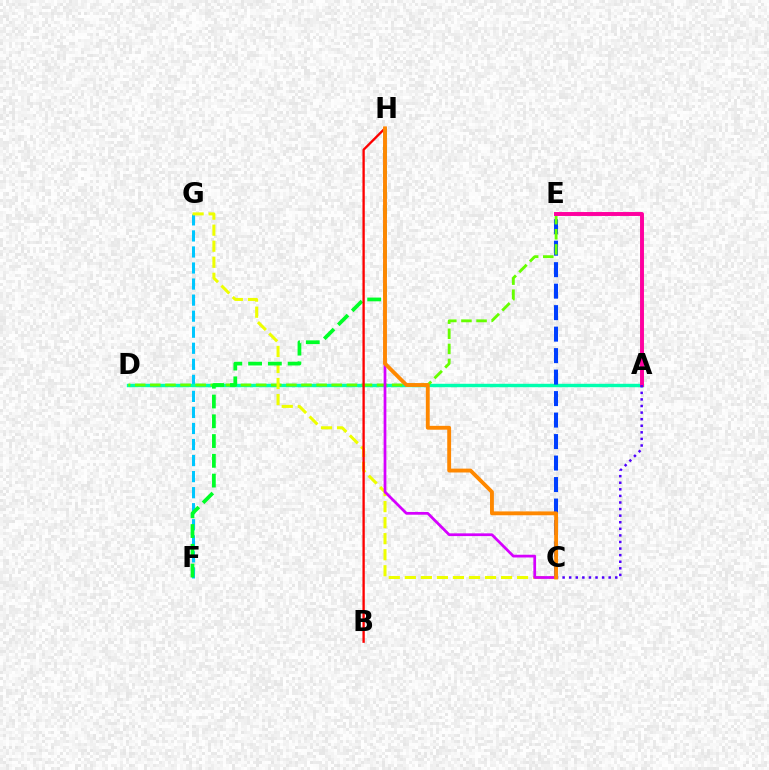{('F', 'G'): [{'color': '#00c7ff', 'line_style': 'dashed', 'thickness': 2.18}], ('A', 'D'): [{'color': '#00ffaf', 'line_style': 'solid', 'thickness': 2.46}], ('C', 'E'): [{'color': '#003fff', 'line_style': 'dashed', 'thickness': 2.92}], ('D', 'E'): [{'color': '#66ff00', 'line_style': 'dashed', 'thickness': 2.05}], ('C', 'G'): [{'color': '#eeff00', 'line_style': 'dashed', 'thickness': 2.18}], ('F', 'H'): [{'color': '#00ff27', 'line_style': 'dashed', 'thickness': 2.69}], ('B', 'H'): [{'color': '#ff0000', 'line_style': 'solid', 'thickness': 1.68}], ('C', 'H'): [{'color': '#d600ff', 'line_style': 'solid', 'thickness': 1.97}, {'color': '#ff8800', 'line_style': 'solid', 'thickness': 2.78}], ('A', 'E'): [{'color': '#ff00a0', 'line_style': 'solid', 'thickness': 2.84}], ('A', 'C'): [{'color': '#4f00ff', 'line_style': 'dotted', 'thickness': 1.79}]}